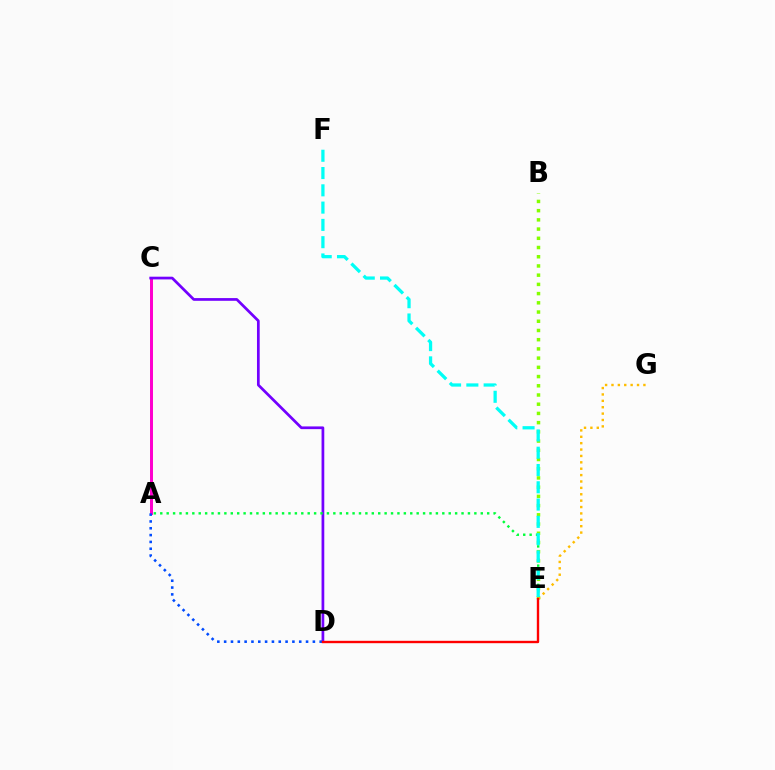{('A', 'C'): [{'color': '#ff00cf', 'line_style': 'solid', 'thickness': 2.14}], ('C', 'D'): [{'color': '#7200ff', 'line_style': 'solid', 'thickness': 1.96}], ('A', 'D'): [{'color': '#004bff', 'line_style': 'dotted', 'thickness': 1.85}], ('A', 'E'): [{'color': '#00ff39', 'line_style': 'dotted', 'thickness': 1.74}], ('B', 'E'): [{'color': '#84ff00', 'line_style': 'dotted', 'thickness': 2.5}], ('E', 'G'): [{'color': '#ffbd00', 'line_style': 'dotted', 'thickness': 1.74}], ('D', 'E'): [{'color': '#ff0000', 'line_style': 'solid', 'thickness': 1.71}], ('E', 'F'): [{'color': '#00fff6', 'line_style': 'dashed', 'thickness': 2.35}]}